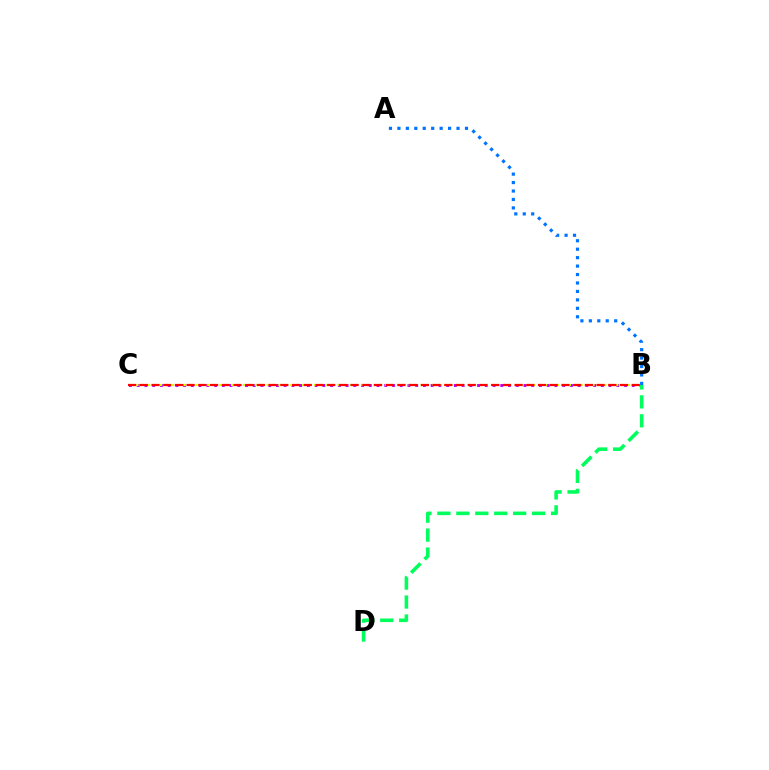{('B', 'C'): [{'color': '#b900ff', 'line_style': 'dotted', 'thickness': 2.1}, {'color': '#d1ff00', 'line_style': 'dotted', 'thickness': 1.61}, {'color': '#ff0000', 'line_style': 'dashed', 'thickness': 1.59}], ('B', 'D'): [{'color': '#00ff5c', 'line_style': 'dashed', 'thickness': 2.57}], ('A', 'B'): [{'color': '#0074ff', 'line_style': 'dotted', 'thickness': 2.3}]}